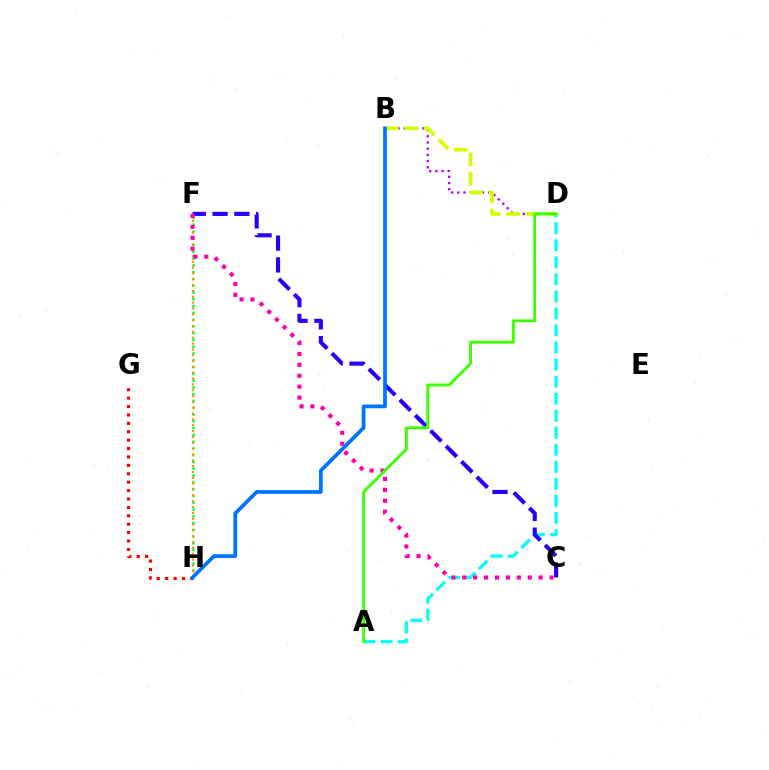{('B', 'D'): [{'color': '#b900ff', 'line_style': 'dotted', 'thickness': 1.68}, {'color': '#d1ff00', 'line_style': 'dashed', 'thickness': 2.64}], ('G', 'H'): [{'color': '#ff0000', 'line_style': 'dotted', 'thickness': 2.28}], ('F', 'H'): [{'color': '#00ff5c', 'line_style': 'dotted', 'thickness': 1.84}, {'color': '#ff9400', 'line_style': 'dotted', 'thickness': 1.59}], ('A', 'D'): [{'color': '#00fff6', 'line_style': 'dashed', 'thickness': 2.32}, {'color': '#3dff00', 'line_style': 'solid', 'thickness': 2.06}], ('C', 'F'): [{'color': '#2500ff', 'line_style': 'dashed', 'thickness': 2.96}, {'color': '#ff00ac', 'line_style': 'dotted', 'thickness': 2.96}], ('B', 'H'): [{'color': '#0074ff', 'line_style': 'solid', 'thickness': 2.69}]}